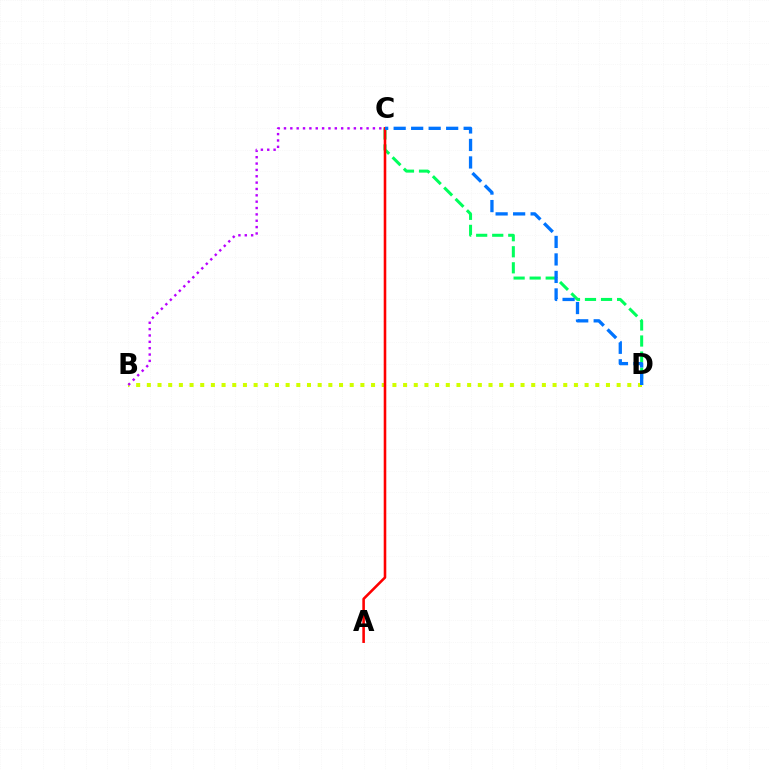{('B', 'D'): [{'color': '#d1ff00', 'line_style': 'dotted', 'thickness': 2.9}], ('B', 'C'): [{'color': '#b900ff', 'line_style': 'dotted', 'thickness': 1.73}], ('C', 'D'): [{'color': '#00ff5c', 'line_style': 'dashed', 'thickness': 2.18}, {'color': '#0074ff', 'line_style': 'dashed', 'thickness': 2.38}], ('A', 'C'): [{'color': '#ff0000', 'line_style': 'solid', 'thickness': 1.86}]}